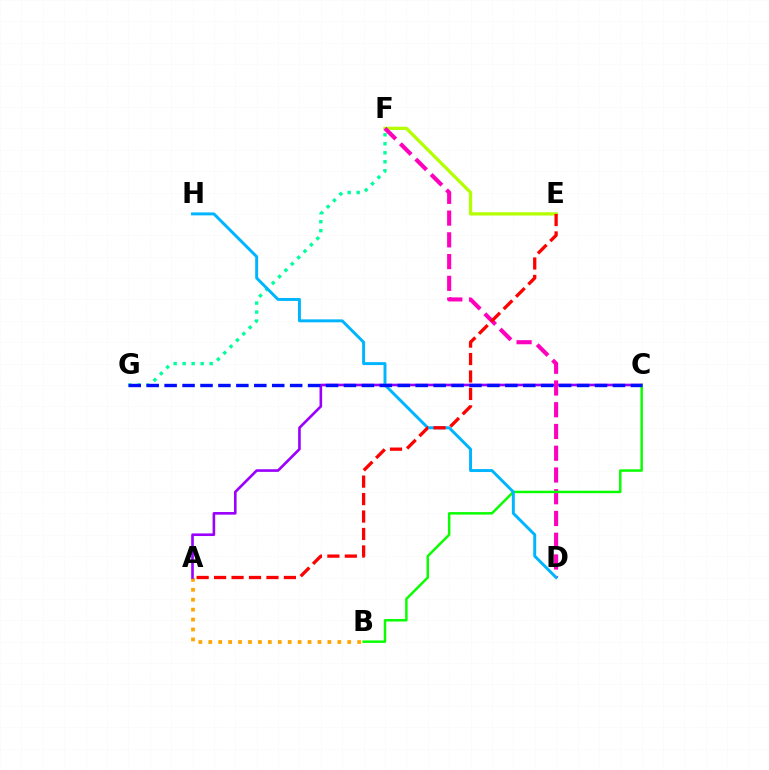{('A', 'B'): [{'color': '#ffa500', 'line_style': 'dotted', 'thickness': 2.7}], ('E', 'F'): [{'color': '#b3ff00', 'line_style': 'solid', 'thickness': 2.34}], ('F', 'G'): [{'color': '#00ff9d', 'line_style': 'dotted', 'thickness': 2.44}], ('A', 'C'): [{'color': '#9b00ff', 'line_style': 'solid', 'thickness': 1.89}], ('D', 'F'): [{'color': '#ff00bd', 'line_style': 'dashed', 'thickness': 2.95}], ('B', 'C'): [{'color': '#08ff00', 'line_style': 'solid', 'thickness': 1.78}], ('D', 'H'): [{'color': '#00b5ff', 'line_style': 'solid', 'thickness': 2.13}], ('C', 'G'): [{'color': '#0010ff', 'line_style': 'dashed', 'thickness': 2.44}], ('A', 'E'): [{'color': '#ff0000', 'line_style': 'dashed', 'thickness': 2.37}]}